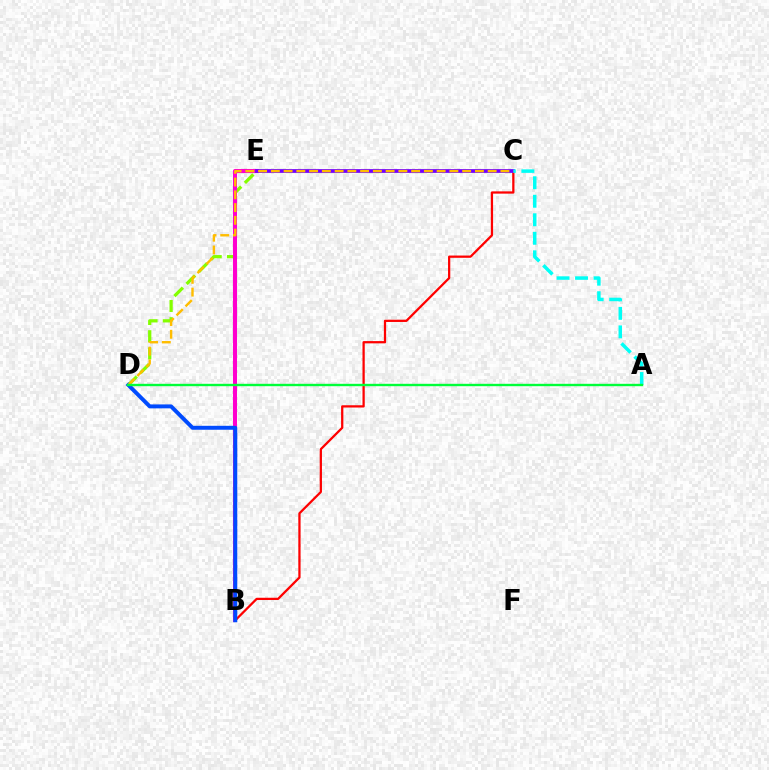{('B', 'C'): [{'color': '#ff0000', 'line_style': 'solid', 'thickness': 1.63}], ('D', 'E'): [{'color': '#84ff00', 'line_style': 'dashed', 'thickness': 2.34}], ('B', 'E'): [{'color': '#ff00cf', 'line_style': 'solid', 'thickness': 2.92}], ('B', 'D'): [{'color': '#004bff', 'line_style': 'solid', 'thickness': 2.84}], ('C', 'E'): [{'color': '#7200ff', 'line_style': 'solid', 'thickness': 2.7}], ('A', 'C'): [{'color': '#00fff6', 'line_style': 'dashed', 'thickness': 2.51}], ('C', 'D'): [{'color': '#ffbd00', 'line_style': 'dashed', 'thickness': 1.73}], ('A', 'D'): [{'color': '#00ff39', 'line_style': 'solid', 'thickness': 1.71}]}